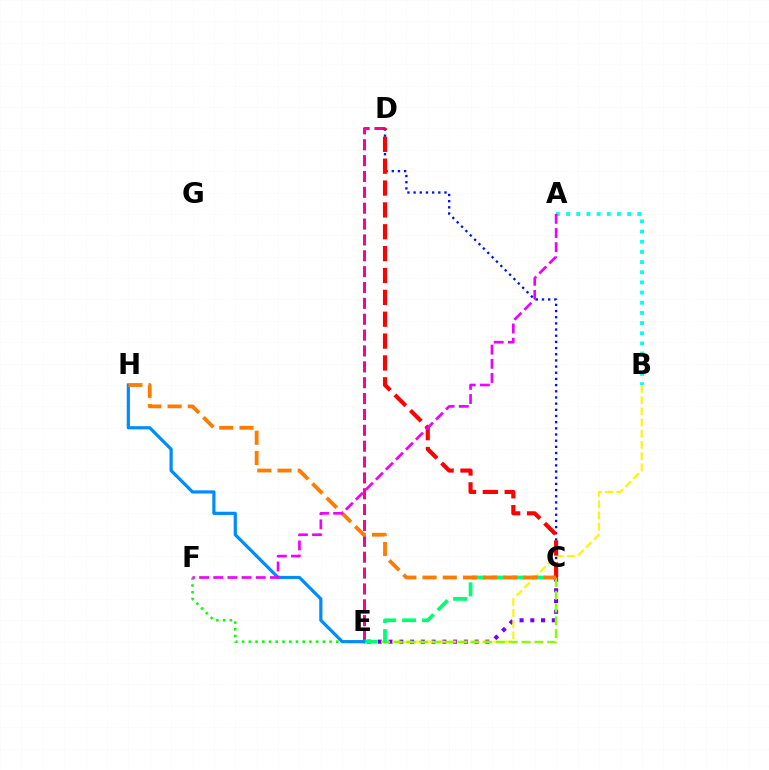{('C', 'E'): [{'color': '#7200ff', 'line_style': 'dotted', 'thickness': 2.92}, {'color': '#84ff00', 'line_style': 'dashed', 'thickness': 1.74}, {'color': '#00ff74', 'line_style': 'dashed', 'thickness': 2.71}], ('B', 'E'): [{'color': '#fcf500', 'line_style': 'dashed', 'thickness': 1.52}], ('E', 'F'): [{'color': '#08ff00', 'line_style': 'dotted', 'thickness': 1.83}], ('C', 'D'): [{'color': '#0010ff', 'line_style': 'dotted', 'thickness': 1.68}, {'color': '#ff0000', 'line_style': 'dashed', 'thickness': 2.97}], ('D', 'E'): [{'color': '#ff0094', 'line_style': 'dashed', 'thickness': 2.16}], ('E', 'H'): [{'color': '#008cff', 'line_style': 'solid', 'thickness': 2.3}], ('A', 'B'): [{'color': '#00fff6', 'line_style': 'dotted', 'thickness': 2.76}], ('C', 'H'): [{'color': '#ff7c00', 'line_style': 'dashed', 'thickness': 2.74}], ('A', 'F'): [{'color': '#ee00ff', 'line_style': 'dashed', 'thickness': 1.92}]}